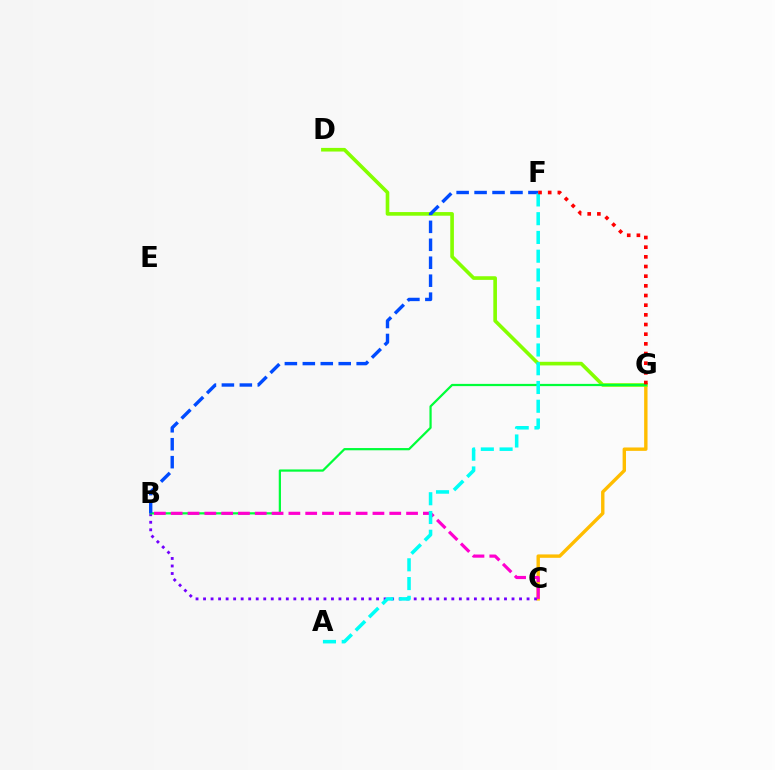{('C', 'G'): [{'color': '#ffbd00', 'line_style': 'solid', 'thickness': 2.44}], ('B', 'C'): [{'color': '#7200ff', 'line_style': 'dotted', 'thickness': 2.04}, {'color': '#ff00cf', 'line_style': 'dashed', 'thickness': 2.28}], ('D', 'G'): [{'color': '#84ff00', 'line_style': 'solid', 'thickness': 2.62}], ('B', 'G'): [{'color': '#00ff39', 'line_style': 'solid', 'thickness': 1.61}], ('B', 'F'): [{'color': '#004bff', 'line_style': 'dashed', 'thickness': 2.44}], ('A', 'F'): [{'color': '#00fff6', 'line_style': 'dashed', 'thickness': 2.55}], ('F', 'G'): [{'color': '#ff0000', 'line_style': 'dotted', 'thickness': 2.63}]}